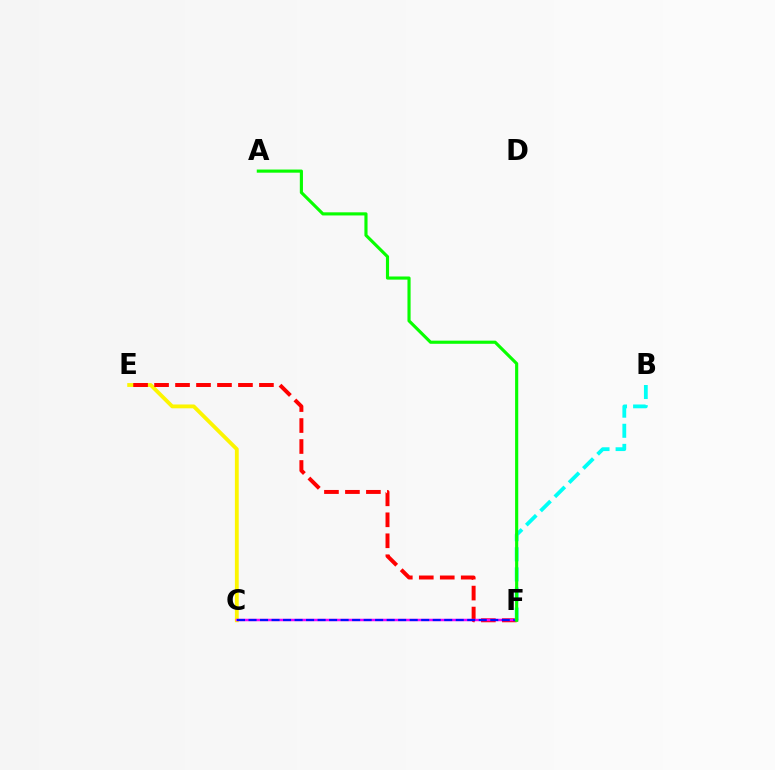{('C', 'E'): [{'color': '#fcf500', 'line_style': 'solid', 'thickness': 2.76}], ('E', 'F'): [{'color': '#ff0000', 'line_style': 'dashed', 'thickness': 2.85}], ('C', 'F'): [{'color': '#ee00ff', 'line_style': 'solid', 'thickness': 1.79}, {'color': '#0010ff', 'line_style': 'dashed', 'thickness': 1.56}], ('B', 'F'): [{'color': '#00fff6', 'line_style': 'dashed', 'thickness': 2.73}], ('A', 'F'): [{'color': '#08ff00', 'line_style': 'solid', 'thickness': 2.26}]}